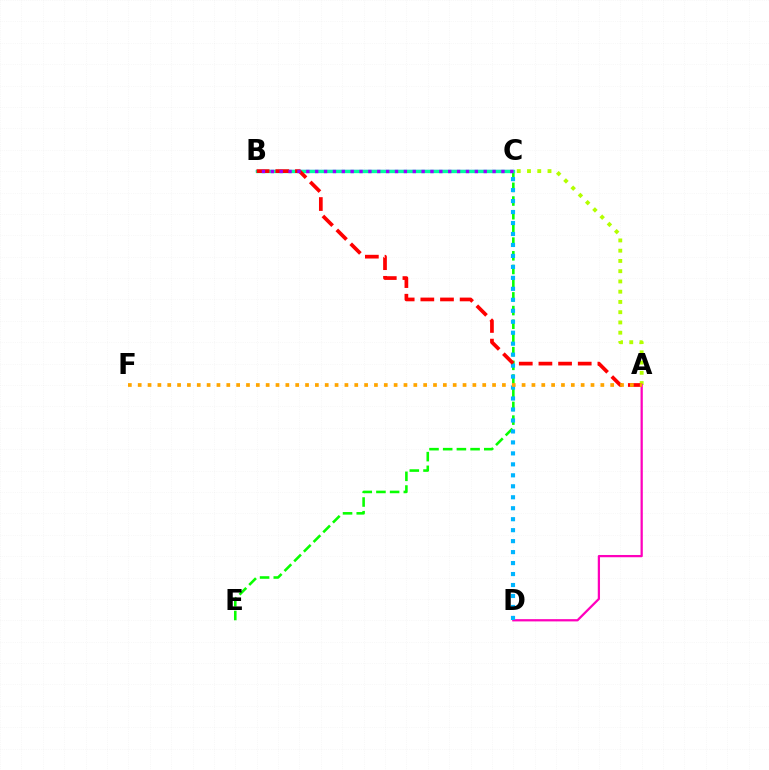{('A', 'C'): [{'color': '#b3ff00', 'line_style': 'dotted', 'thickness': 2.79}], ('A', 'D'): [{'color': '#ff00bd', 'line_style': 'solid', 'thickness': 1.62}], ('B', 'C'): [{'color': '#0010ff', 'line_style': 'solid', 'thickness': 1.59}, {'color': '#00ff9d', 'line_style': 'solid', 'thickness': 2.4}, {'color': '#9b00ff', 'line_style': 'dotted', 'thickness': 2.41}], ('C', 'E'): [{'color': '#08ff00', 'line_style': 'dashed', 'thickness': 1.86}], ('C', 'D'): [{'color': '#00b5ff', 'line_style': 'dotted', 'thickness': 2.98}], ('A', 'B'): [{'color': '#ff0000', 'line_style': 'dashed', 'thickness': 2.67}], ('A', 'F'): [{'color': '#ffa500', 'line_style': 'dotted', 'thickness': 2.67}]}